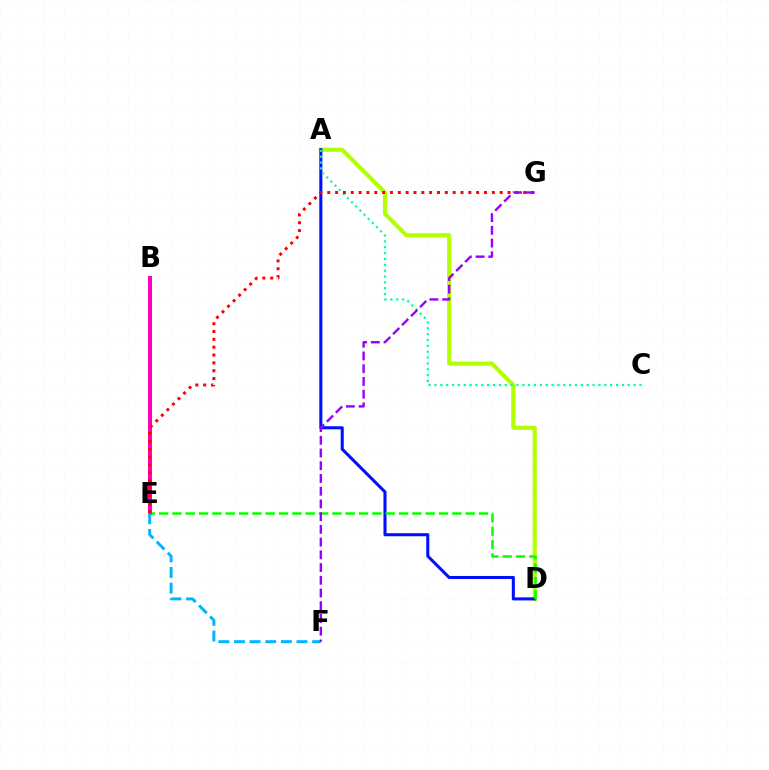{('B', 'E'): [{'color': '#ffa500', 'line_style': 'dashed', 'thickness': 1.71}, {'color': '#ff00bd', 'line_style': 'solid', 'thickness': 2.87}], ('A', 'D'): [{'color': '#b3ff00', 'line_style': 'solid', 'thickness': 2.98}, {'color': '#0010ff', 'line_style': 'solid', 'thickness': 2.2}], ('D', 'E'): [{'color': '#08ff00', 'line_style': 'dashed', 'thickness': 1.81}], ('A', 'C'): [{'color': '#00ff9d', 'line_style': 'dotted', 'thickness': 1.59}], ('E', 'G'): [{'color': '#ff0000', 'line_style': 'dotted', 'thickness': 2.13}], ('E', 'F'): [{'color': '#00b5ff', 'line_style': 'dashed', 'thickness': 2.12}], ('F', 'G'): [{'color': '#9b00ff', 'line_style': 'dashed', 'thickness': 1.73}]}